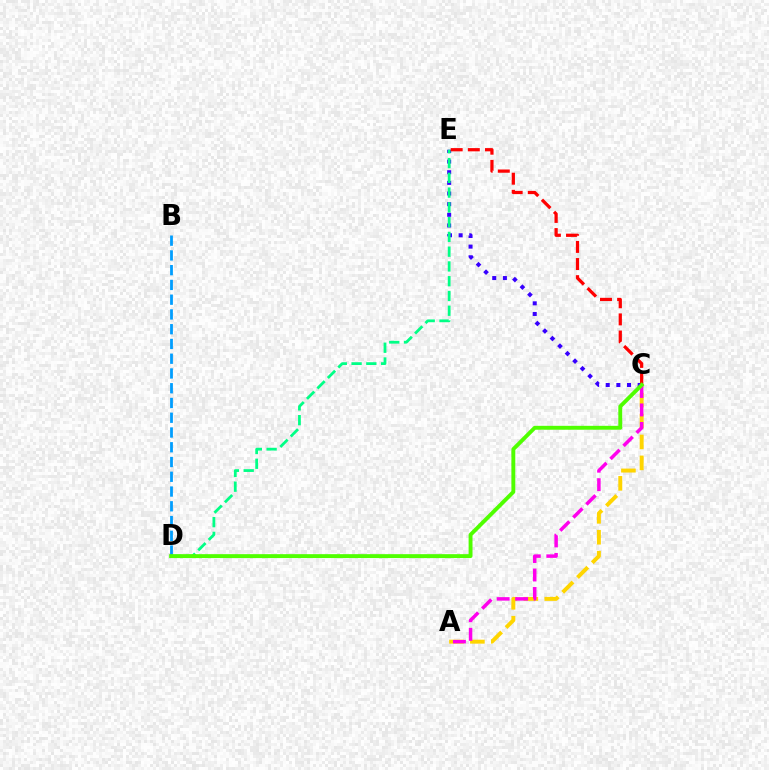{('B', 'D'): [{'color': '#009eff', 'line_style': 'dashed', 'thickness': 2.0}], ('A', 'C'): [{'color': '#ffd500', 'line_style': 'dashed', 'thickness': 2.84}, {'color': '#ff00ed', 'line_style': 'dashed', 'thickness': 2.51}], ('C', 'E'): [{'color': '#3700ff', 'line_style': 'dotted', 'thickness': 2.89}, {'color': '#ff0000', 'line_style': 'dashed', 'thickness': 2.33}], ('D', 'E'): [{'color': '#00ff86', 'line_style': 'dashed', 'thickness': 2.01}], ('C', 'D'): [{'color': '#4fff00', 'line_style': 'solid', 'thickness': 2.81}]}